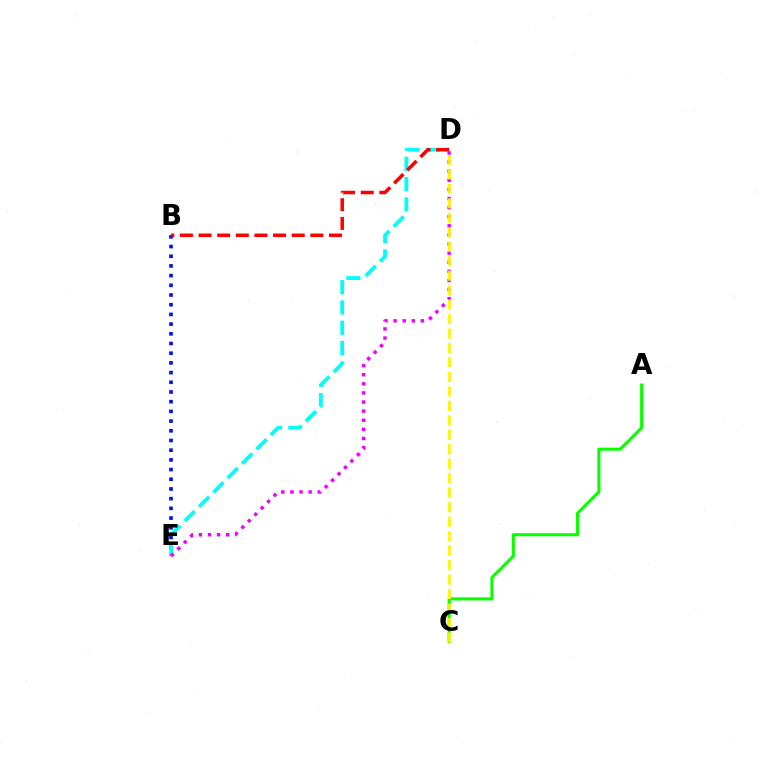{('A', 'C'): [{'color': '#08ff00', 'line_style': 'solid', 'thickness': 2.21}], ('B', 'E'): [{'color': '#0010ff', 'line_style': 'dotted', 'thickness': 2.63}], ('D', 'E'): [{'color': '#00fff6', 'line_style': 'dashed', 'thickness': 2.76}, {'color': '#ee00ff', 'line_style': 'dotted', 'thickness': 2.47}], ('C', 'D'): [{'color': '#fcf500', 'line_style': 'dashed', 'thickness': 1.97}], ('B', 'D'): [{'color': '#ff0000', 'line_style': 'dashed', 'thickness': 2.53}]}